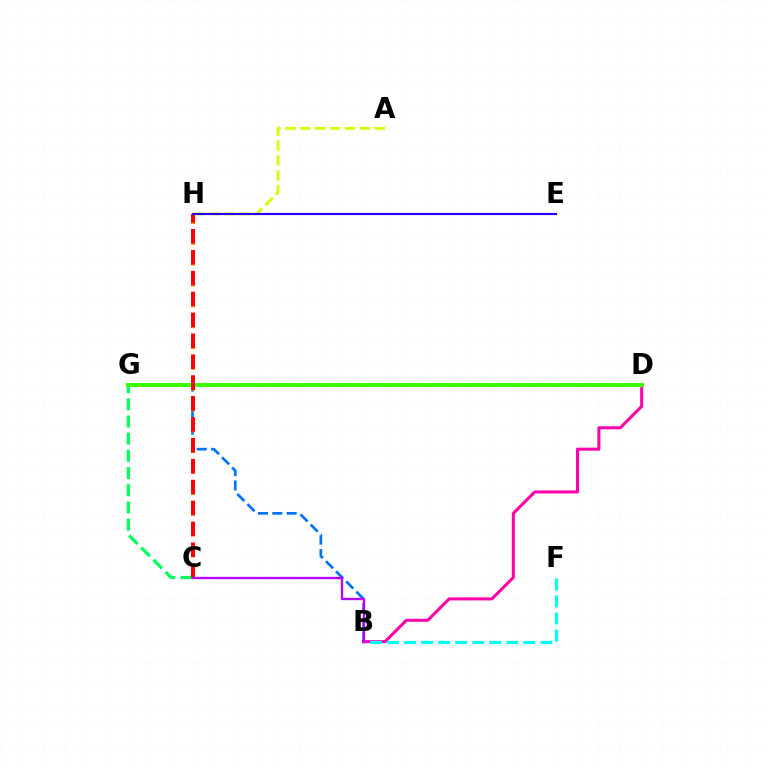{('B', 'D'): [{'color': '#ff00ac', 'line_style': 'solid', 'thickness': 2.18}], ('A', 'H'): [{'color': '#d1ff00', 'line_style': 'dashed', 'thickness': 2.02}], ('B', 'F'): [{'color': '#00fff6', 'line_style': 'dashed', 'thickness': 2.31}], ('B', 'G'): [{'color': '#0074ff', 'line_style': 'dashed', 'thickness': 1.95}], ('C', 'G'): [{'color': '#00ff5c', 'line_style': 'dashed', 'thickness': 2.34}], ('D', 'G'): [{'color': '#3dff00', 'line_style': 'solid', 'thickness': 2.87}], ('C', 'H'): [{'color': '#ff9400', 'line_style': 'dotted', 'thickness': 2.83}, {'color': '#ff0000', 'line_style': 'dashed', 'thickness': 2.84}], ('E', 'H'): [{'color': '#2500ff', 'line_style': 'solid', 'thickness': 1.54}], ('B', 'C'): [{'color': '#b900ff', 'line_style': 'solid', 'thickness': 1.67}]}